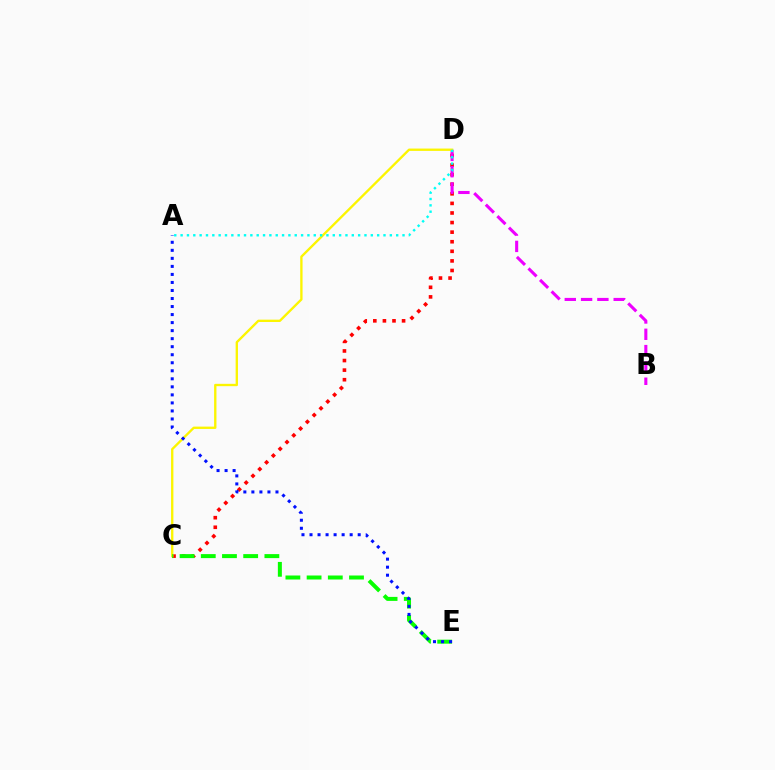{('C', 'D'): [{'color': '#ff0000', 'line_style': 'dotted', 'thickness': 2.6}, {'color': '#fcf500', 'line_style': 'solid', 'thickness': 1.69}], ('B', 'D'): [{'color': '#ee00ff', 'line_style': 'dashed', 'thickness': 2.21}], ('C', 'E'): [{'color': '#08ff00', 'line_style': 'dashed', 'thickness': 2.88}], ('A', 'D'): [{'color': '#00fff6', 'line_style': 'dotted', 'thickness': 1.72}], ('A', 'E'): [{'color': '#0010ff', 'line_style': 'dotted', 'thickness': 2.18}]}